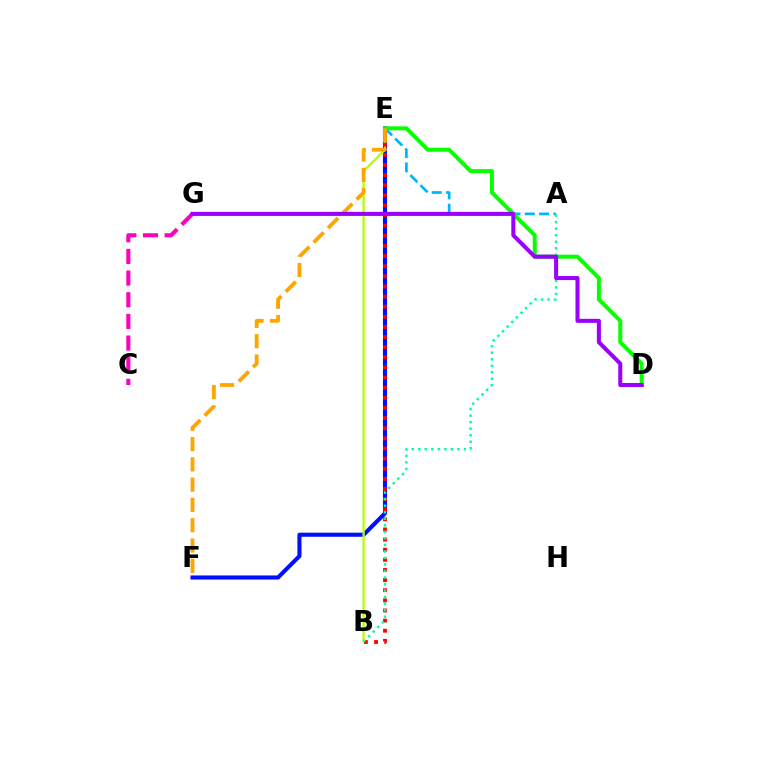{('E', 'F'): [{'color': '#0010ff', 'line_style': 'solid', 'thickness': 2.95}, {'color': '#ffa500', 'line_style': 'dashed', 'thickness': 2.76}], ('C', 'G'): [{'color': '#ff00bd', 'line_style': 'dashed', 'thickness': 2.94}], ('A', 'E'): [{'color': '#00b5ff', 'line_style': 'dashed', 'thickness': 1.94}], ('B', 'E'): [{'color': '#b3ff00', 'line_style': 'solid', 'thickness': 1.64}, {'color': '#ff0000', 'line_style': 'dotted', 'thickness': 2.75}], ('D', 'E'): [{'color': '#08ff00', 'line_style': 'solid', 'thickness': 2.88}], ('A', 'B'): [{'color': '#00ff9d', 'line_style': 'dotted', 'thickness': 1.77}], ('D', 'G'): [{'color': '#9b00ff', 'line_style': 'solid', 'thickness': 2.91}]}